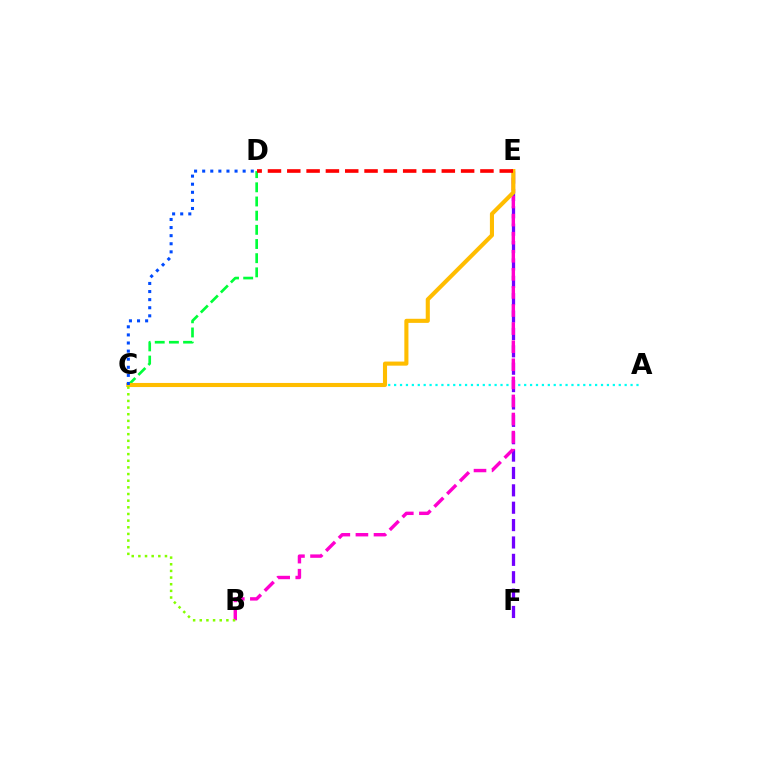{('E', 'F'): [{'color': '#7200ff', 'line_style': 'dashed', 'thickness': 2.36}], ('C', 'D'): [{'color': '#00ff39', 'line_style': 'dashed', 'thickness': 1.93}, {'color': '#004bff', 'line_style': 'dotted', 'thickness': 2.2}], ('A', 'C'): [{'color': '#00fff6', 'line_style': 'dotted', 'thickness': 1.61}], ('B', 'E'): [{'color': '#ff00cf', 'line_style': 'dashed', 'thickness': 2.46}], ('C', 'E'): [{'color': '#ffbd00', 'line_style': 'solid', 'thickness': 2.95}], ('D', 'E'): [{'color': '#ff0000', 'line_style': 'dashed', 'thickness': 2.62}], ('B', 'C'): [{'color': '#84ff00', 'line_style': 'dotted', 'thickness': 1.81}]}